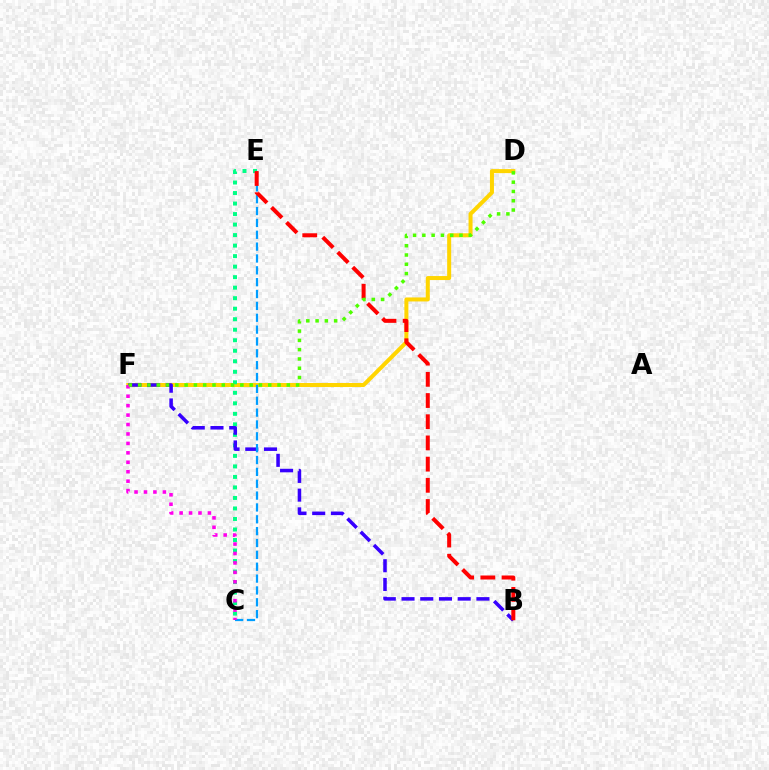{('D', 'F'): [{'color': '#ffd500', 'line_style': 'solid', 'thickness': 2.89}, {'color': '#4fff00', 'line_style': 'dotted', 'thickness': 2.52}], ('C', 'E'): [{'color': '#00ff86', 'line_style': 'dotted', 'thickness': 2.86}, {'color': '#009eff', 'line_style': 'dashed', 'thickness': 1.61}], ('B', 'F'): [{'color': '#3700ff', 'line_style': 'dashed', 'thickness': 2.54}], ('B', 'E'): [{'color': '#ff0000', 'line_style': 'dashed', 'thickness': 2.88}], ('C', 'F'): [{'color': '#ff00ed', 'line_style': 'dotted', 'thickness': 2.56}]}